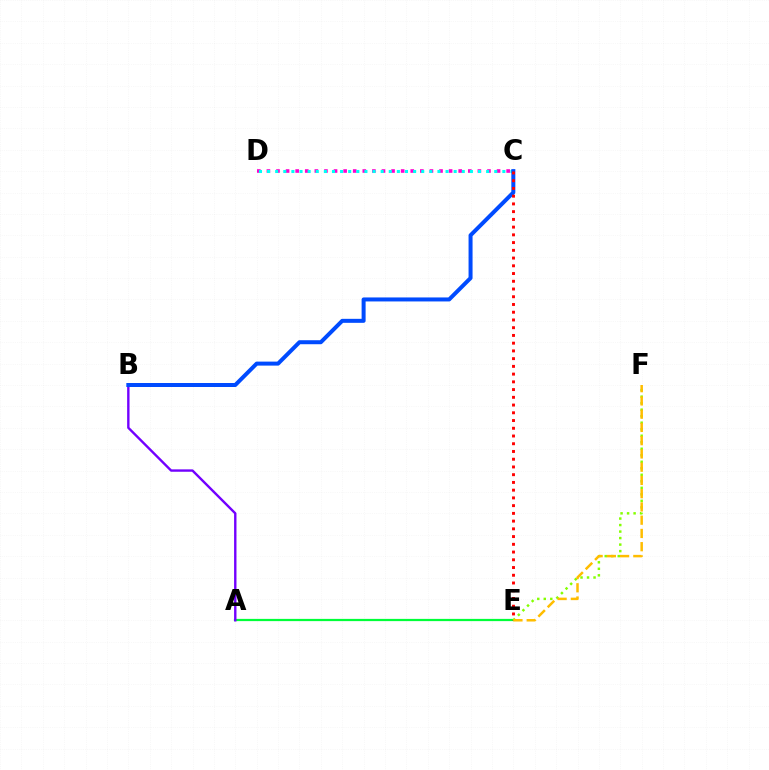{('A', 'E'): [{'color': '#00ff39', 'line_style': 'solid', 'thickness': 1.61}], ('C', 'D'): [{'color': '#ff00cf', 'line_style': 'dotted', 'thickness': 2.61}, {'color': '#00fff6', 'line_style': 'dotted', 'thickness': 2.2}], ('A', 'B'): [{'color': '#7200ff', 'line_style': 'solid', 'thickness': 1.72}], ('E', 'F'): [{'color': '#84ff00', 'line_style': 'dotted', 'thickness': 1.77}, {'color': '#ffbd00', 'line_style': 'dashed', 'thickness': 1.8}], ('B', 'C'): [{'color': '#004bff', 'line_style': 'solid', 'thickness': 2.88}], ('C', 'E'): [{'color': '#ff0000', 'line_style': 'dotted', 'thickness': 2.1}]}